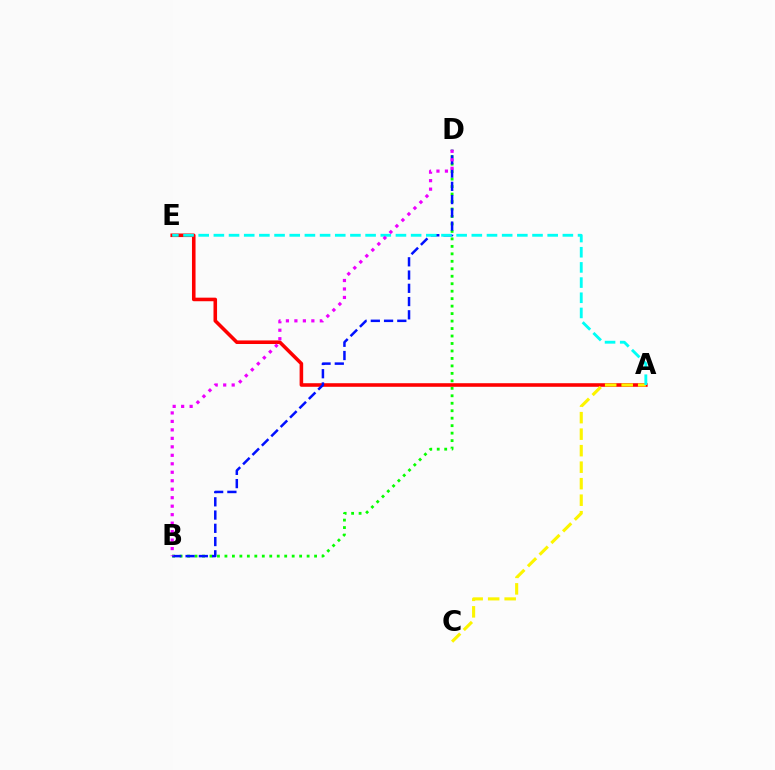{('B', 'D'): [{'color': '#08ff00', 'line_style': 'dotted', 'thickness': 2.03}, {'color': '#0010ff', 'line_style': 'dashed', 'thickness': 1.8}, {'color': '#ee00ff', 'line_style': 'dotted', 'thickness': 2.3}], ('A', 'E'): [{'color': '#ff0000', 'line_style': 'solid', 'thickness': 2.57}, {'color': '#00fff6', 'line_style': 'dashed', 'thickness': 2.06}], ('A', 'C'): [{'color': '#fcf500', 'line_style': 'dashed', 'thickness': 2.24}]}